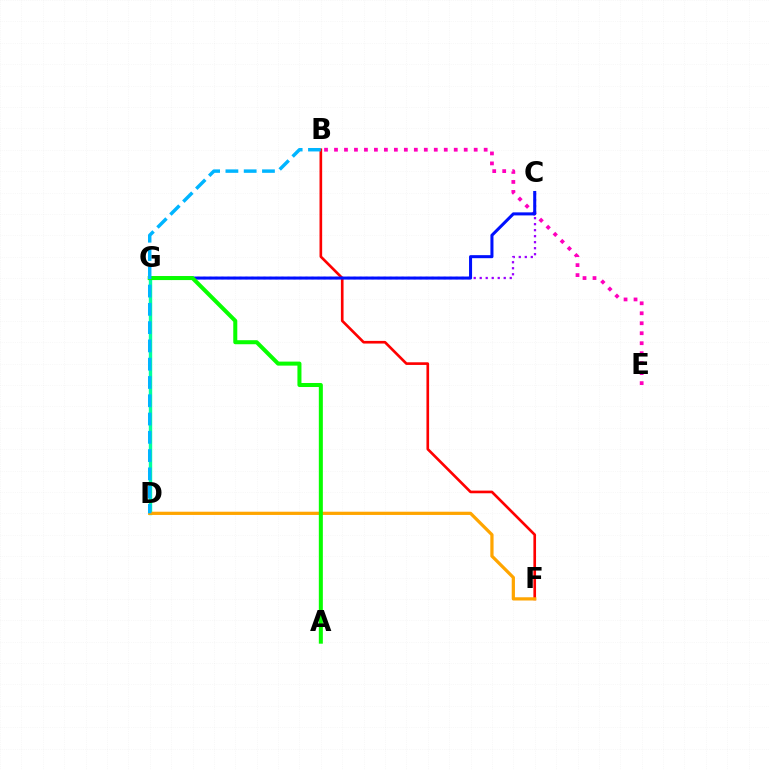{('B', 'E'): [{'color': '#ff00bd', 'line_style': 'dotted', 'thickness': 2.71}], ('C', 'G'): [{'color': '#9b00ff', 'line_style': 'dotted', 'thickness': 1.63}, {'color': '#0010ff', 'line_style': 'solid', 'thickness': 2.19}], ('B', 'F'): [{'color': '#ff0000', 'line_style': 'solid', 'thickness': 1.91}], ('D', 'G'): [{'color': '#b3ff00', 'line_style': 'dashed', 'thickness': 1.84}, {'color': '#00ff9d', 'line_style': 'solid', 'thickness': 2.44}], ('D', 'F'): [{'color': '#ffa500', 'line_style': 'solid', 'thickness': 2.33}], ('A', 'G'): [{'color': '#08ff00', 'line_style': 'solid', 'thickness': 2.9}], ('B', 'D'): [{'color': '#00b5ff', 'line_style': 'dashed', 'thickness': 2.48}]}